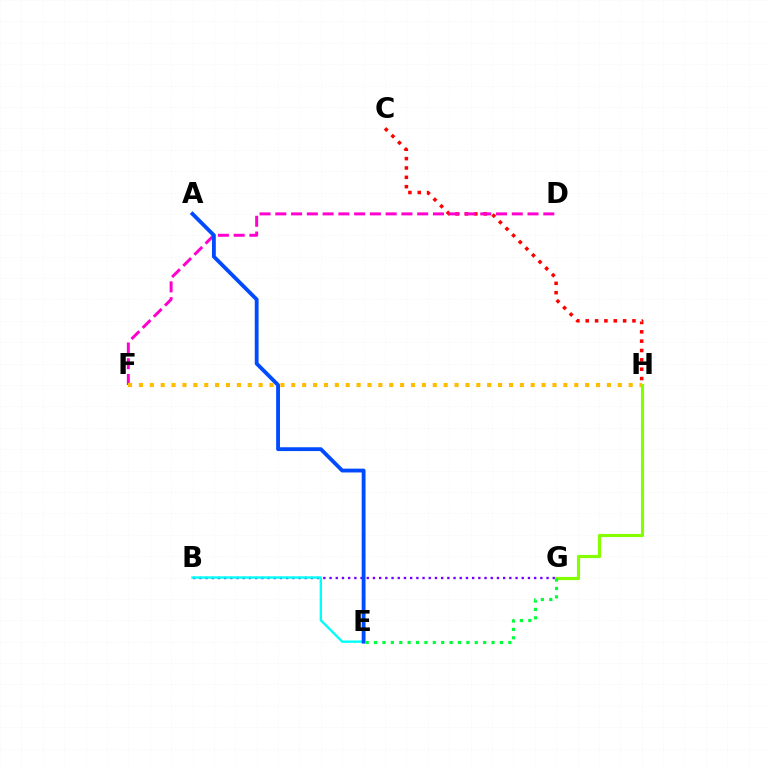{('B', 'G'): [{'color': '#7200ff', 'line_style': 'dotted', 'thickness': 1.68}], ('C', 'H'): [{'color': '#ff0000', 'line_style': 'dotted', 'thickness': 2.54}], ('D', 'F'): [{'color': '#ff00cf', 'line_style': 'dashed', 'thickness': 2.14}], ('B', 'E'): [{'color': '#00fff6', 'line_style': 'solid', 'thickness': 1.7}], ('G', 'H'): [{'color': '#84ff00', 'line_style': 'solid', 'thickness': 2.27}], ('A', 'E'): [{'color': '#004bff', 'line_style': 'solid', 'thickness': 2.76}], ('F', 'H'): [{'color': '#ffbd00', 'line_style': 'dotted', 'thickness': 2.96}], ('E', 'G'): [{'color': '#00ff39', 'line_style': 'dotted', 'thickness': 2.28}]}